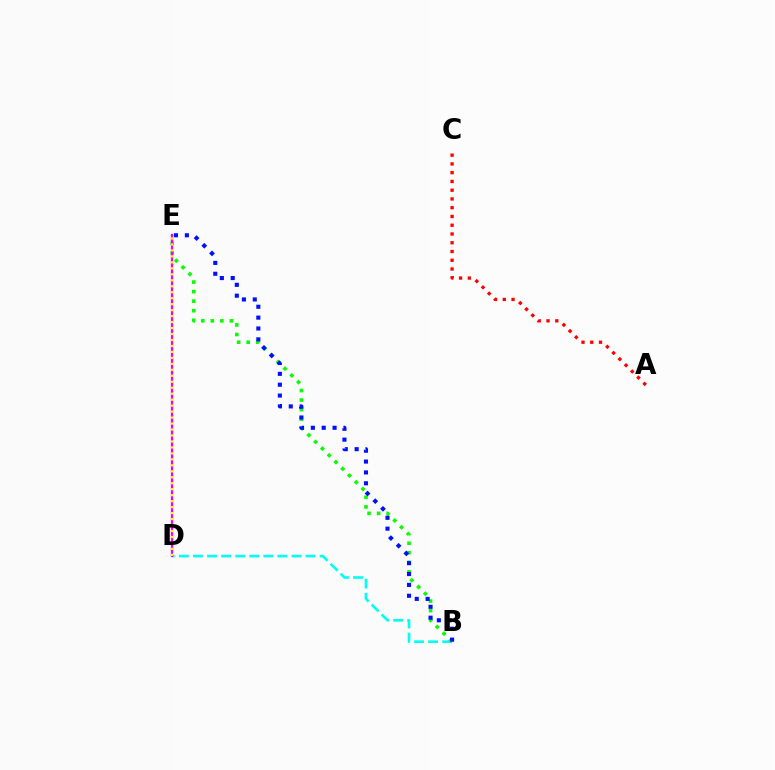{('B', 'D'): [{'color': '#00fff6', 'line_style': 'dashed', 'thickness': 1.91}], ('B', 'E'): [{'color': '#08ff00', 'line_style': 'dotted', 'thickness': 2.59}, {'color': '#0010ff', 'line_style': 'dotted', 'thickness': 2.95}], ('D', 'E'): [{'color': '#ee00ff', 'line_style': 'solid', 'thickness': 1.63}, {'color': '#fcf500', 'line_style': 'dotted', 'thickness': 1.62}], ('A', 'C'): [{'color': '#ff0000', 'line_style': 'dotted', 'thickness': 2.38}]}